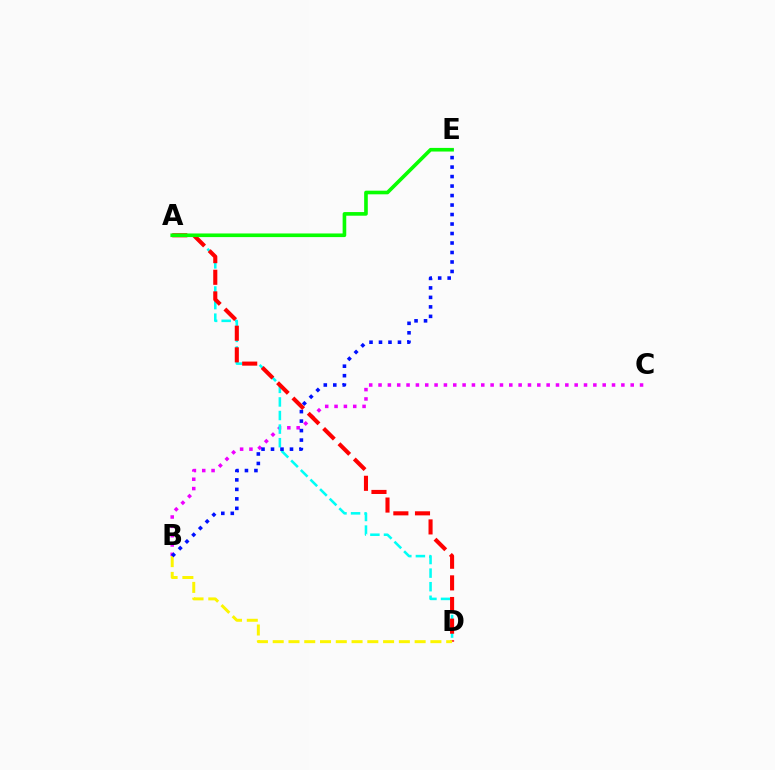{('B', 'C'): [{'color': '#ee00ff', 'line_style': 'dotted', 'thickness': 2.54}], ('A', 'D'): [{'color': '#00fff6', 'line_style': 'dashed', 'thickness': 1.84}, {'color': '#ff0000', 'line_style': 'dashed', 'thickness': 2.94}], ('A', 'E'): [{'color': '#08ff00', 'line_style': 'solid', 'thickness': 2.62}], ('B', 'D'): [{'color': '#fcf500', 'line_style': 'dashed', 'thickness': 2.14}], ('B', 'E'): [{'color': '#0010ff', 'line_style': 'dotted', 'thickness': 2.58}]}